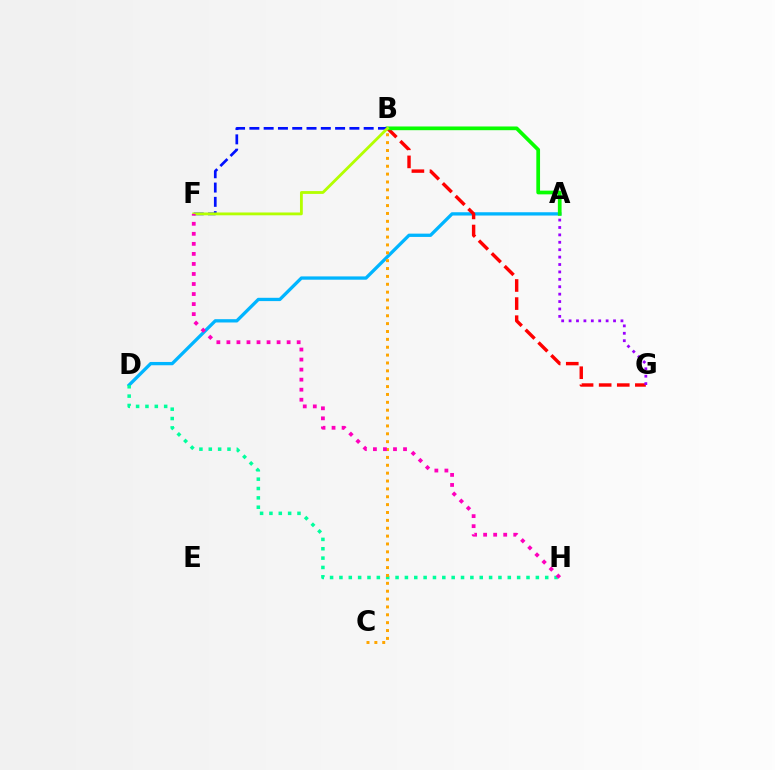{('A', 'D'): [{'color': '#00b5ff', 'line_style': 'solid', 'thickness': 2.37}], ('D', 'H'): [{'color': '#00ff9d', 'line_style': 'dotted', 'thickness': 2.54}], ('B', 'C'): [{'color': '#ffa500', 'line_style': 'dotted', 'thickness': 2.14}], ('B', 'G'): [{'color': '#ff0000', 'line_style': 'dashed', 'thickness': 2.46}], ('A', 'B'): [{'color': '#08ff00', 'line_style': 'solid', 'thickness': 2.67}], ('B', 'F'): [{'color': '#0010ff', 'line_style': 'dashed', 'thickness': 1.94}, {'color': '#b3ff00', 'line_style': 'solid', 'thickness': 2.03}], ('A', 'G'): [{'color': '#9b00ff', 'line_style': 'dotted', 'thickness': 2.01}], ('F', 'H'): [{'color': '#ff00bd', 'line_style': 'dotted', 'thickness': 2.73}]}